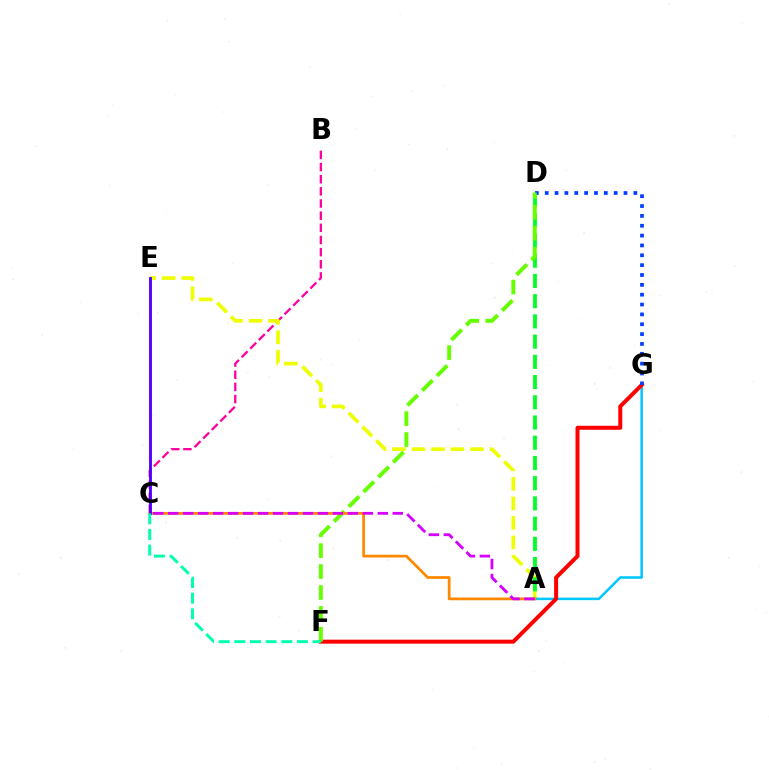{('B', 'C'): [{'color': '#ff00a0', 'line_style': 'dashed', 'thickness': 1.65}], ('A', 'G'): [{'color': '#00c7ff', 'line_style': 'solid', 'thickness': 1.81}], ('A', 'E'): [{'color': '#eeff00', 'line_style': 'dashed', 'thickness': 2.65}], ('F', 'G'): [{'color': '#ff0000', 'line_style': 'solid', 'thickness': 2.88}], ('A', 'D'): [{'color': '#00ff27', 'line_style': 'dashed', 'thickness': 2.75}], ('D', 'G'): [{'color': '#003fff', 'line_style': 'dotted', 'thickness': 2.68}], ('D', 'F'): [{'color': '#66ff00', 'line_style': 'dashed', 'thickness': 2.84}], ('A', 'C'): [{'color': '#ff8800', 'line_style': 'solid', 'thickness': 1.97}, {'color': '#d600ff', 'line_style': 'dashed', 'thickness': 2.03}], ('C', 'E'): [{'color': '#4f00ff', 'line_style': 'solid', 'thickness': 2.06}], ('C', 'F'): [{'color': '#00ffaf', 'line_style': 'dashed', 'thickness': 2.13}]}